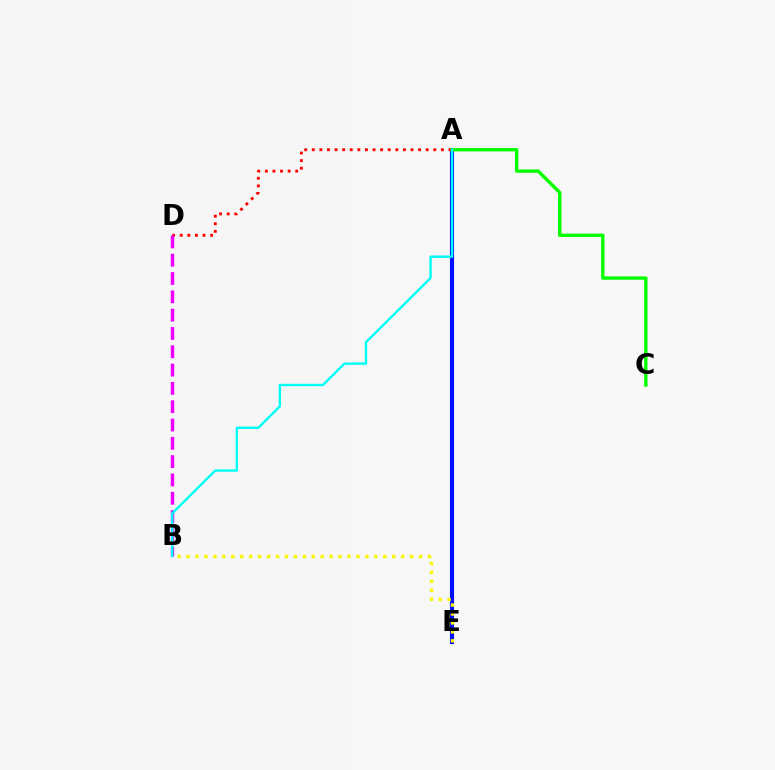{('A', 'E'): [{'color': '#0010ff', 'line_style': 'solid', 'thickness': 2.96}], ('A', 'D'): [{'color': '#ff0000', 'line_style': 'dotted', 'thickness': 2.06}], ('A', 'C'): [{'color': '#08ff00', 'line_style': 'solid', 'thickness': 2.45}], ('B', 'D'): [{'color': '#ee00ff', 'line_style': 'dashed', 'thickness': 2.49}], ('B', 'E'): [{'color': '#fcf500', 'line_style': 'dotted', 'thickness': 2.43}], ('A', 'B'): [{'color': '#00fff6', 'line_style': 'solid', 'thickness': 1.71}]}